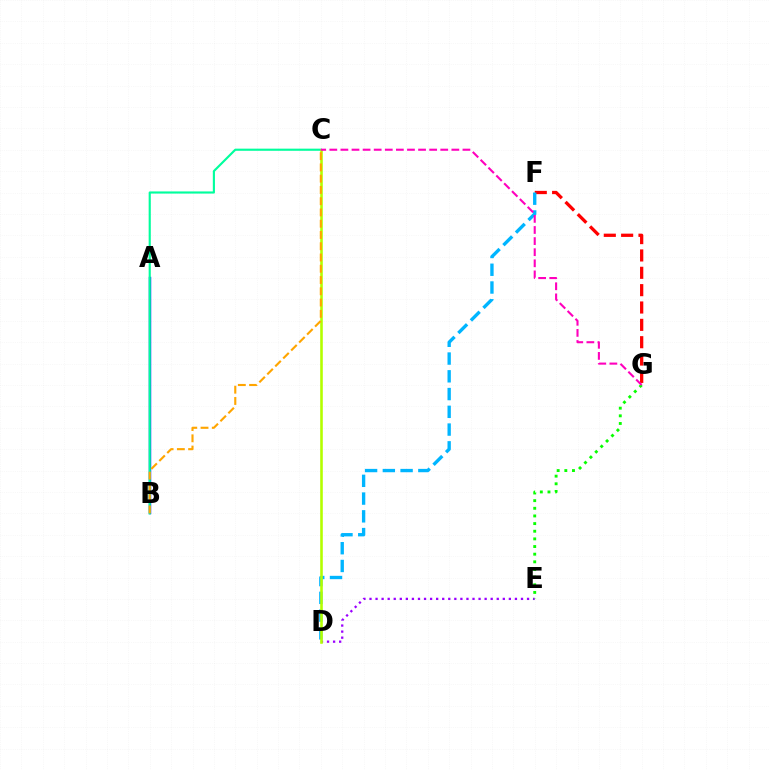{('A', 'B'): [{'color': '#0010ff', 'line_style': 'solid', 'thickness': 1.75}], ('F', 'G'): [{'color': '#ff0000', 'line_style': 'dashed', 'thickness': 2.36}], ('D', 'F'): [{'color': '#00b5ff', 'line_style': 'dashed', 'thickness': 2.41}], ('B', 'C'): [{'color': '#00ff9d', 'line_style': 'solid', 'thickness': 1.54}, {'color': '#ffa500', 'line_style': 'dashed', 'thickness': 1.53}], ('D', 'E'): [{'color': '#9b00ff', 'line_style': 'dotted', 'thickness': 1.65}], ('C', 'D'): [{'color': '#b3ff00', 'line_style': 'solid', 'thickness': 1.87}], ('E', 'G'): [{'color': '#08ff00', 'line_style': 'dotted', 'thickness': 2.08}], ('C', 'G'): [{'color': '#ff00bd', 'line_style': 'dashed', 'thickness': 1.51}]}